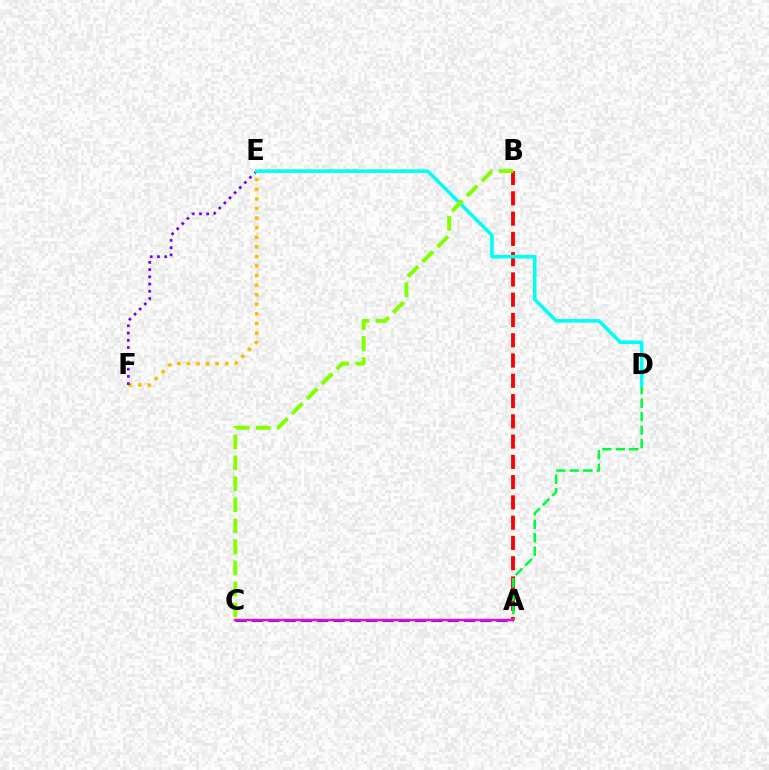{('A', 'B'): [{'color': '#ff0000', 'line_style': 'dashed', 'thickness': 2.75}], ('A', 'D'): [{'color': '#00ff39', 'line_style': 'dashed', 'thickness': 1.83}], ('E', 'F'): [{'color': '#ffbd00', 'line_style': 'dotted', 'thickness': 2.6}, {'color': '#7200ff', 'line_style': 'dotted', 'thickness': 1.96}], ('A', 'C'): [{'color': '#004bff', 'line_style': 'dashed', 'thickness': 2.22}, {'color': '#ff00cf', 'line_style': 'solid', 'thickness': 1.76}], ('D', 'E'): [{'color': '#00fff6', 'line_style': 'solid', 'thickness': 2.57}], ('B', 'C'): [{'color': '#84ff00', 'line_style': 'dashed', 'thickness': 2.85}]}